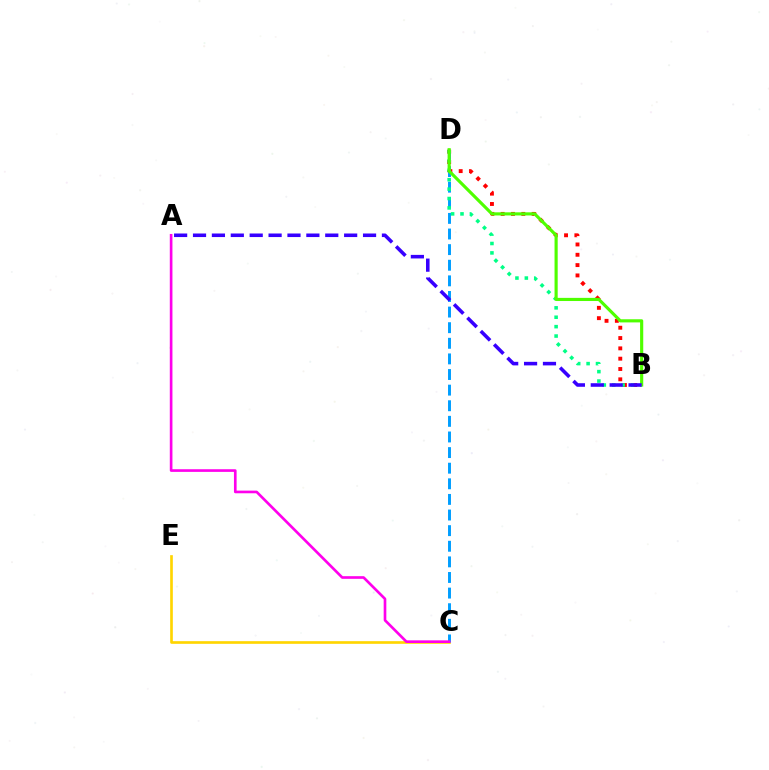{('C', 'E'): [{'color': '#ffd500', 'line_style': 'solid', 'thickness': 1.92}], ('B', 'D'): [{'color': '#ff0000', 'line_style': 'dotted', 'thickness': 2.8}, {'color': '#00ff86', 'line_style': 'dotted', 'thickness': 2.56}, {'color': '#4fff00', 'line_style': 'solid', 'thickness': 2.27}], ('C', 'D'): [{'color': '#009eff', 'line_style': 'dashed', 'thickness': 2.12}], ('A', 'B'): [{'color': '#3700ff', 'line_style': 'dashed', 'thickness': 2.57}], ('A', 'C'): [{'color': '#ff00ed', 'line_style': 'solid', 'thickness': 1.91}]}